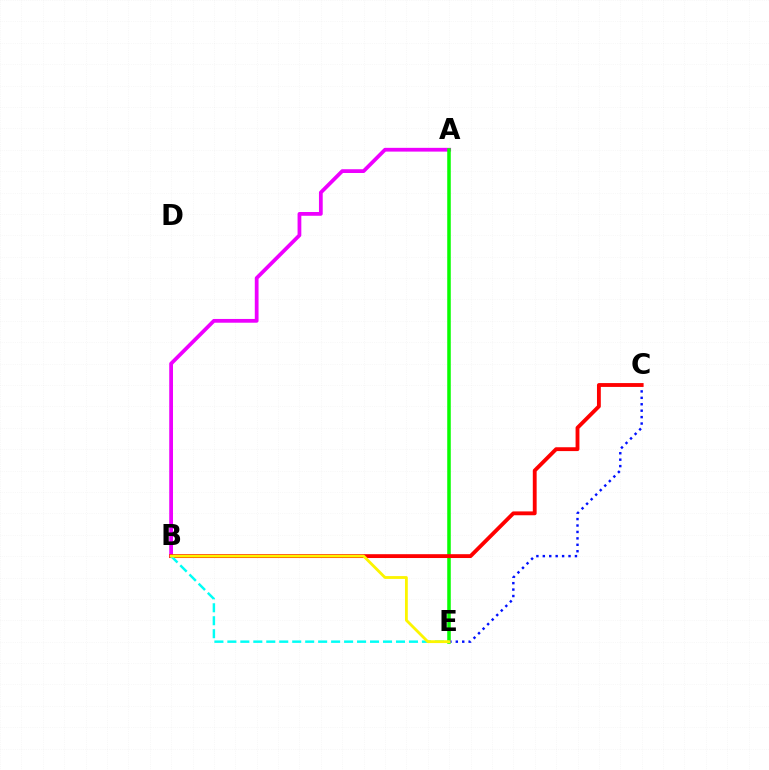{('A', 'B'): [{'color': '#ee00ff', 'line_style': 'solid', 'thickness': 2.71}], ('A', 'E'): [{'color': '#08ff00', 'line_style': 'solid', 'thickness': 2.54}], ('C', 'E'): [{'color': '#0010ff', 'line_style': 'dotted', 'thickness': 1.75}], ('B', 'C'): [{'color': '#ff0000', 'line_style': 'solid', 'thickness': 2.77}], ('B', 'E'): [{'color': '#00fff6', 'line_style': 'dashed', 'thickness': 1.76}, {'color': '#fcf500', 'line_style': 'solid', 'thickness': 2.03}]}